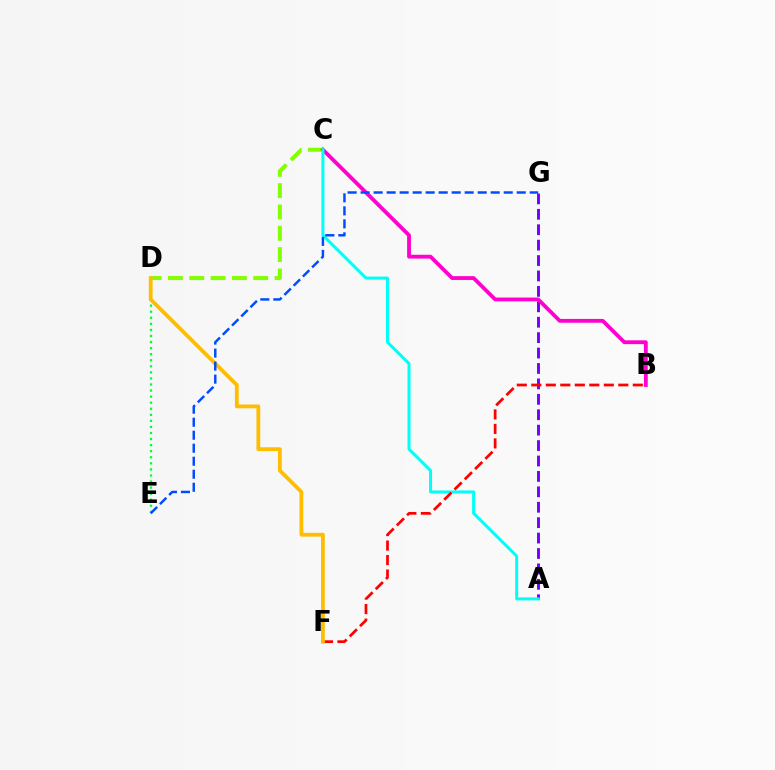{('A', 'G'): [{'color': '#7200ff', 'line_style': 'dashed', 'thickness': 2.09}], ('C', 'D'): [{'color': '#84ff00', 'line_style': 'dashed', 'thickness': 2.9}], ('B', 'C'): [{'color': '#ff00cf', 'line_style': 'solid', 'thickness': 2.74}], ('D', 'E'): [{'color': '#00ff39', 'line_style': 'dotted', 'thickness': 1.65}], ('A', 'C'): [{'color': '#00fff6', 'line_style': 'solid', 'thickness': 2.16}], ('B', 'F'): [{'color': '#ff0000', 'line_style': 'dashed', 'thickness': 1.97}], ('D', 'F'): [{'color': '#ffbd00', 'line_style': 'solid', 'thickness': 2.73}], ('E', 'G'): [{'color': '#004bff', 'line_style': 'dashed', 'thickness': 1.77}]}